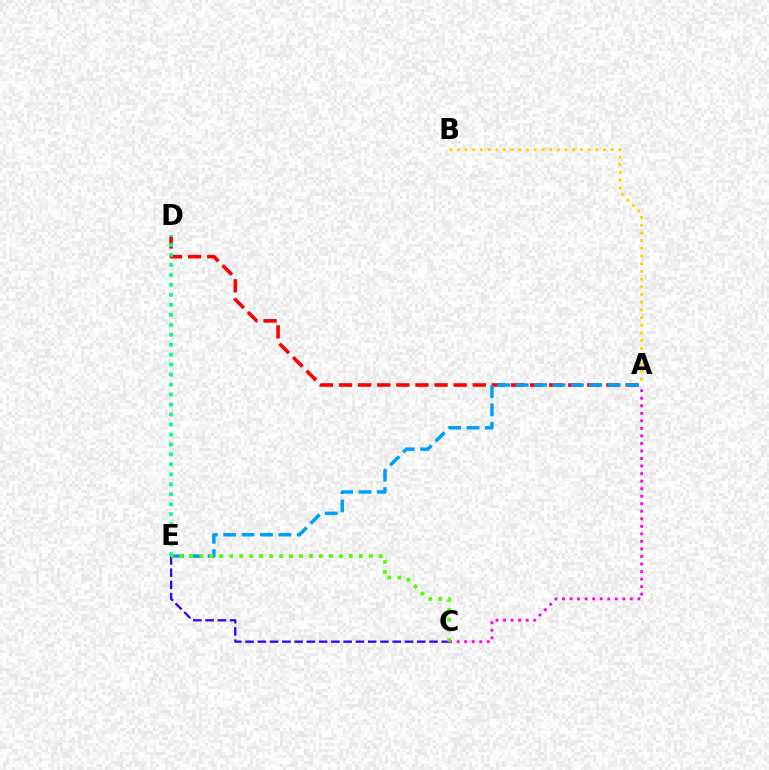{('C', 'E'): [{'color': '#3700ff', 'line_style': 'dashed', 'thickness': 1.67}, {'color': '#4fff00', 'line_style': 'dotted', 'thickness': 2.71}], ('A', 'C'): [{'color': '#ff00ed', 'line_style': 'dotted', 'thickness': 2.05}], ('A', 'D'): [{'color': '#ff0000', 'line_style': 'dashed', 'thickness': 2.59}], ('A', 'E'): [{'color': '#009eff', 'line_style': 'dashed', 'thickness': 2.5}], ('D', 'E'): [{'color': '#00ff86', 'line_style': 'dotted', 'thickness': 2.71}], ('A', 'B'): [{'color': '#ffd500', 'line_style': 'dotted', 'thickness': 2.09}]}